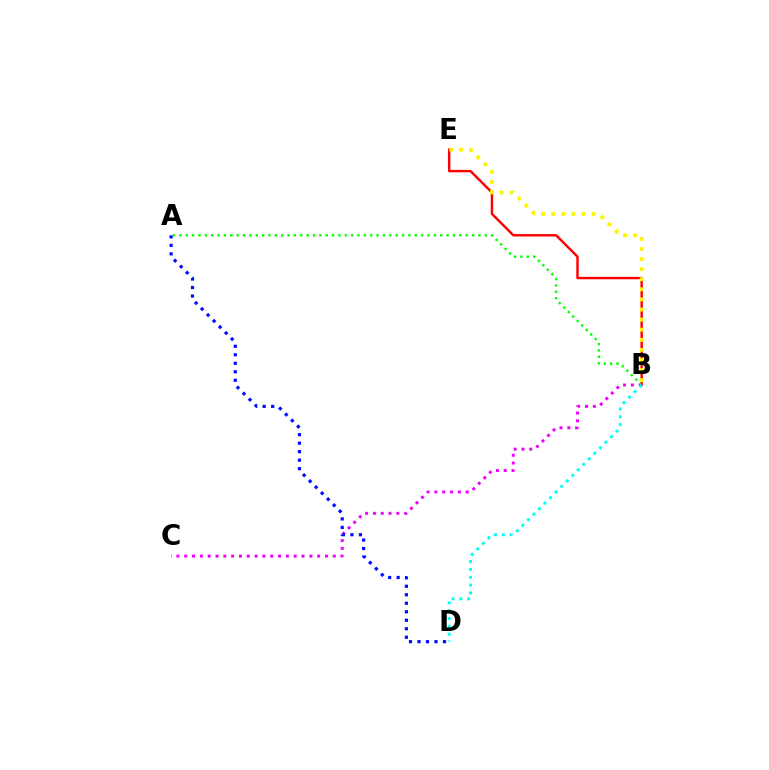{('B', 'E'): [{'color': '#ff0000', 'line_style': 'solid', 'thickness': 1.74}, {'color': '#fcf500', 'line_style': 'dotted', 'thickness': 2.74}], ('A', 'B'): [{'color': '#08ff00', 'line_style': 'dotted', 'thickness': 1.73}], ('B', 'C'): [{'color': '#ee00ff', 'line_style': 'dotted', 'thickness': 2.12}], ('A', 'D'): [{'color': '#0010ff', 'line_style': 'dotted', 'thickness': 2.31}], ('B', 'D'): [{'color': '#00fff6', 'line_style': 'dotted', 'thickness': 2.13}]}